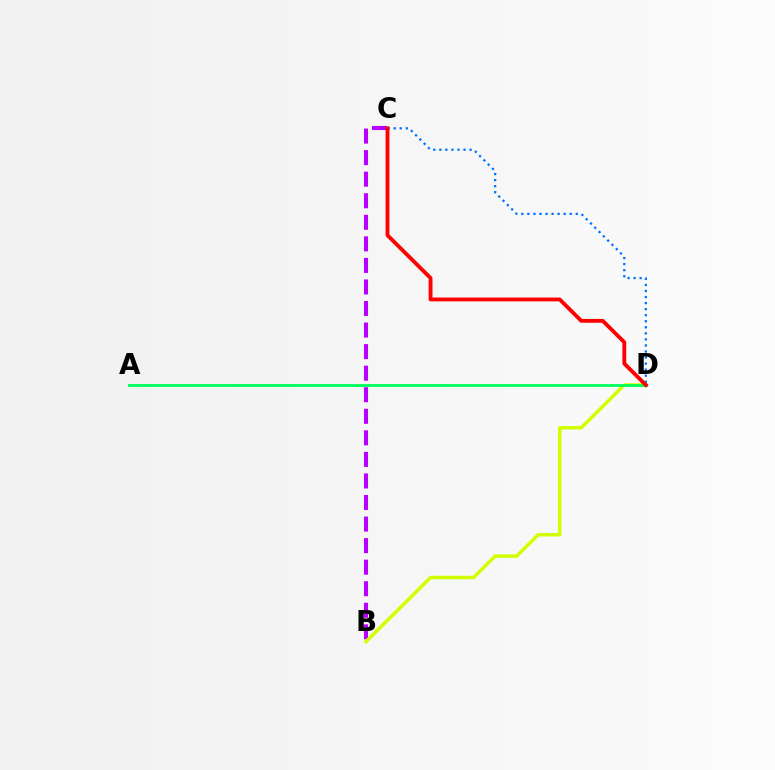{('C', 'D'): [{'color': '#0074ff', 'line_style': 'dotted', 'thickness': 1.64}, {'color': '#ff0000', 'line_style': 'solid', 'thickness': 2.77}], ('B', 'C'): [{'color': '#b900ff', 'line_style': 'dashed', 'thickness': 2.93}], ('B', 'D'): [{'color': '#d1ff00', 'line_style': 'solid', 'thickness': 2.5}], ('A', 'D'): [{'color': '#00ff5c', 'line_style': 'solid', 'thickness': 2.03}]}